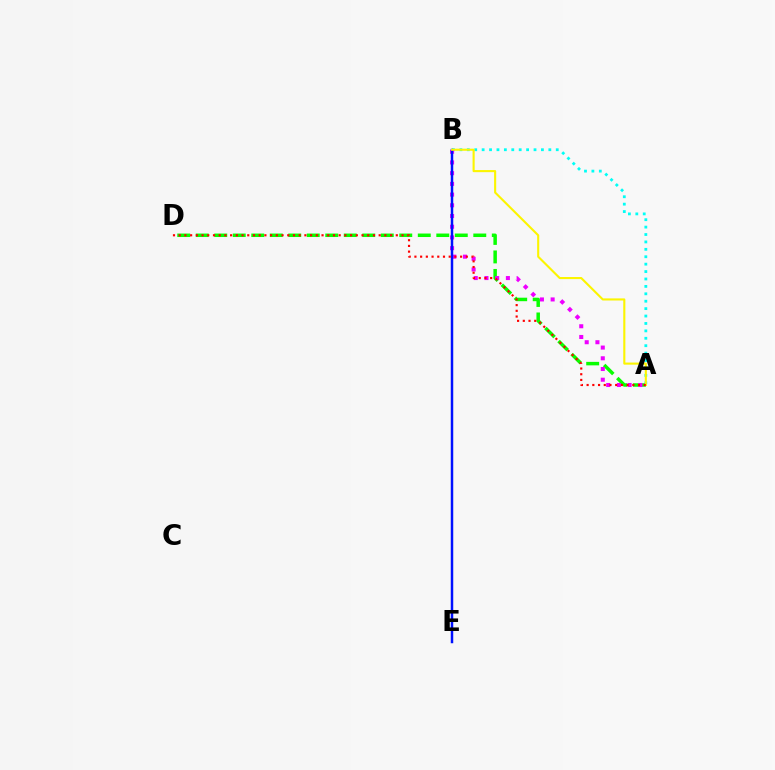{('A', 'B'): [{'color': '#00fff6', 'line_style': 'dotted', 'thickness': 2.01}, {'color': '#ee00ff', 'line_style': 'dotted', 'thickness': 2.91}, {'color': '#fcf500', 'line_style': 'solid', 'thickness': 1.52}], ('A', 'D'): [{'color': '#08ff00', 'line_style': 'dashed', 'thickness': 2.51}, {'color': '#ff0000', 'line_style': 'dotted', 'thickness': 1.55}], ('B', 'E'): [{'color': '#0010ff', 'line_style': 'solid', 'thickness': 1.78}]}